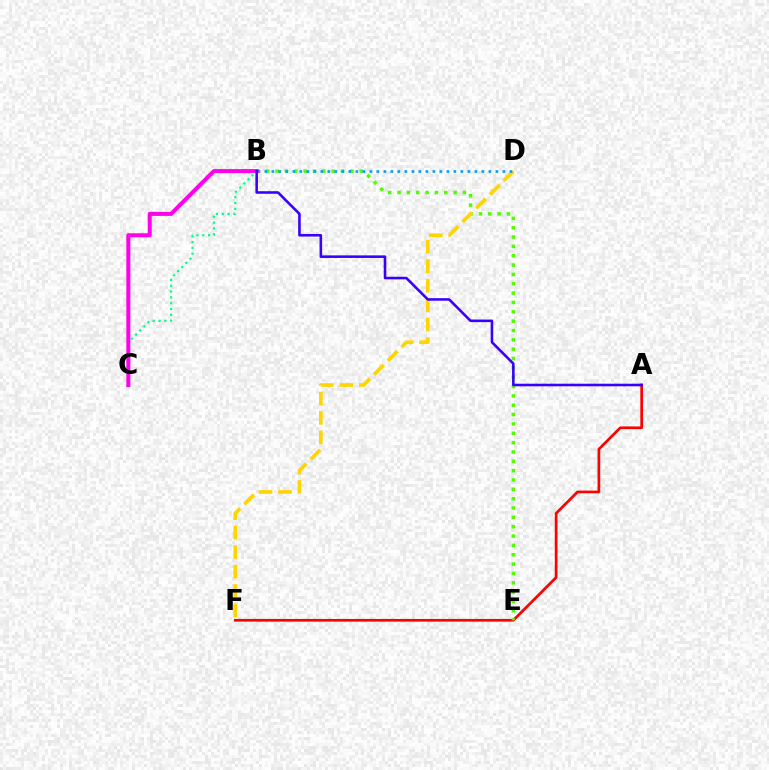{('A', 'F'): [{'color': '#ff0000', 'line_style': 'solid', 'thickness': 1.94}], ('B', 'C'): [{'color': '#00ff86', 'line_style': 'dotted', 'thickness': 1.59}, {'color': '#ff00ed', 'line_style': 'solid', 'thickness': 2.91}], ('B', 'E'): [{'color': '#4fff00', 'line_style': 'dotted', 'thickness': 2.54}], ('D', 'F'): [{'color': '#ffd500', 'line_style': 'dashed', 'thickness': 2.64}], ('B', 'D'): [{'color': '#009eff', 'line_style': 'dotted', 'thickness': 1.9}], ('A', 'B'): [{'color': '#3700ff', 'line_style': 'solid', 'thickness': 1.86}]}